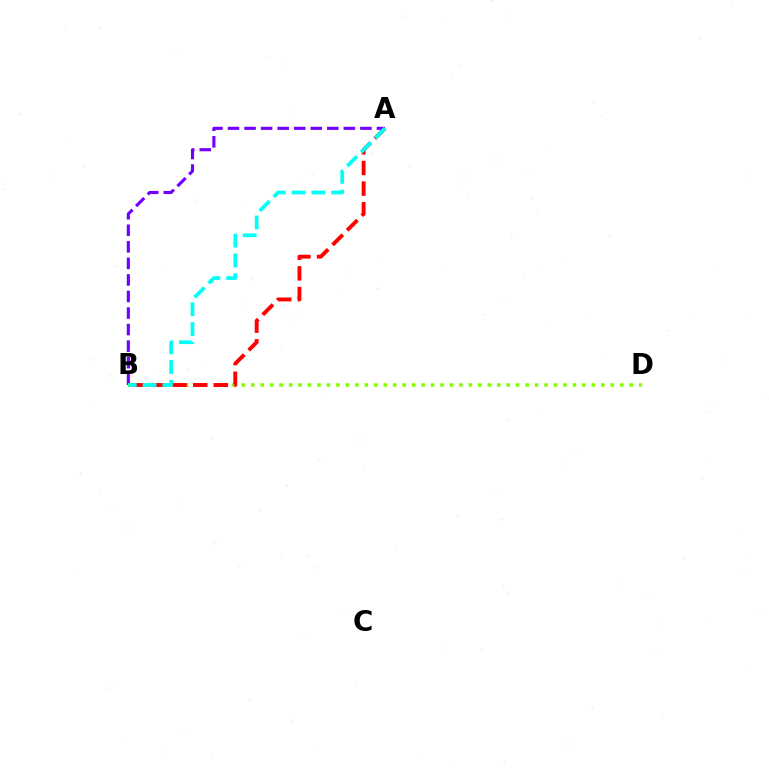{('A', 'B'): [{'color': '#7200ff', 'line_style': 'dashed', 'thickness': 2.25}, {'color': '#ff0000', 'line_style': 'dashed', 'thickness': 2.8}, {'color': '#00fff6', 'line_style': 'dashed', 'thickness': 2.69}], ('B', 'D'): [{'color': '#84ff00', 'line_style': 'dotted', 'thickness': 2.57}]}